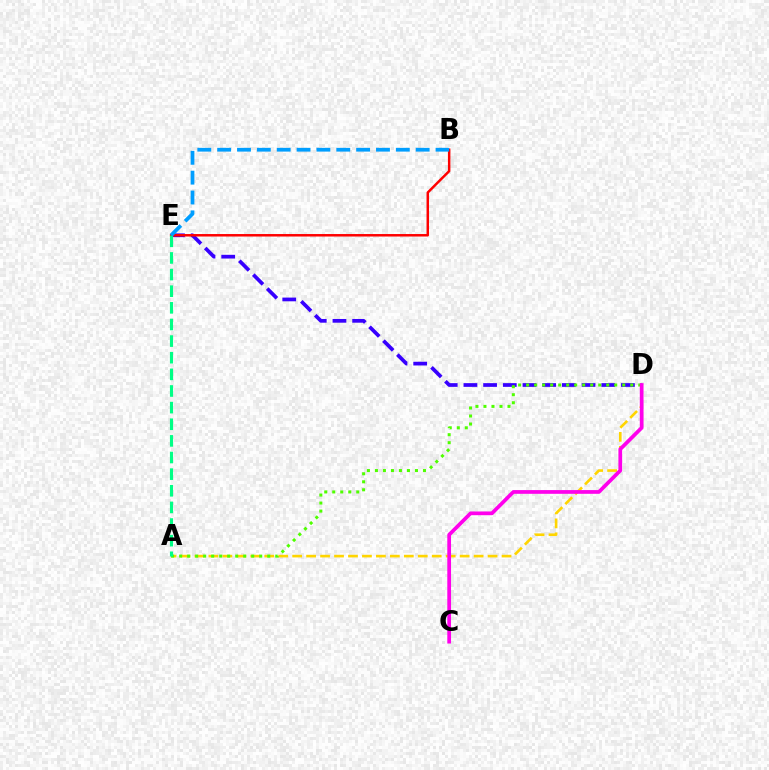{('A', 'D'): [{'color': '#ffd500', 'line_style': 'dashed', 'thickness': 1.9}, {'color': '#4fff00', 'line_style': 'dotted', 'thickness': 2.18}], ('D', 'E'): [{'color': '#3700ff', 'line_style': 'dashed', 'thickness': 2.67}], ('B', 'E'): [{'color': '#ff0000', 'line_style': 'solid', 'thickness': 1.79}, {'color': '#009eff', 'line_style': 'dashed', 'thickness': 2.7}], ('A', 'E'): [{'color': '#00ff86', 'line_style': 'dashed', 'thickness': 2.26}], ('C', 'D'): [{'color': '#ff00ed', 'line_style': 'solid', 'thickness': 2.68}]}